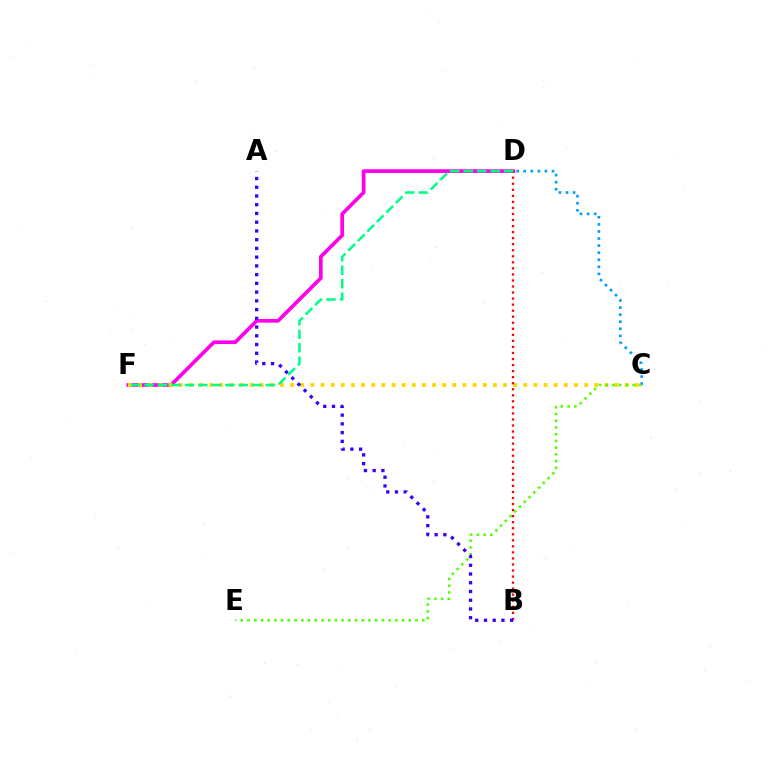{('D', 'F'): [{'color': '#ff00ed', 'line_style': 'solid', 'thickness': 2.65}, {'color': '#00ff86', 'line_style': 'dashed', 'thickness': 1.83}], ('C', 'F'): [{'color': '#ffd500', 'line_style': 'dotted', 'thickness': 2.75}], ('C', 'D'): [{'color': '#009eff', 'line_style': 'dotted', 'thickness': 1.92}], ('C', 'E'): [{'color': '#4fff00', 'line_style': 'dotted', 'thickness': 1.83}], ('B', 'D'): [{'color': '#ff0000', 'line_style': 'dotted', 'thickness': 1.64}], ('A', 'B'): [{'color': '#3700ff', 'line_style': 'dotted', 'thickness': 2.37}]}